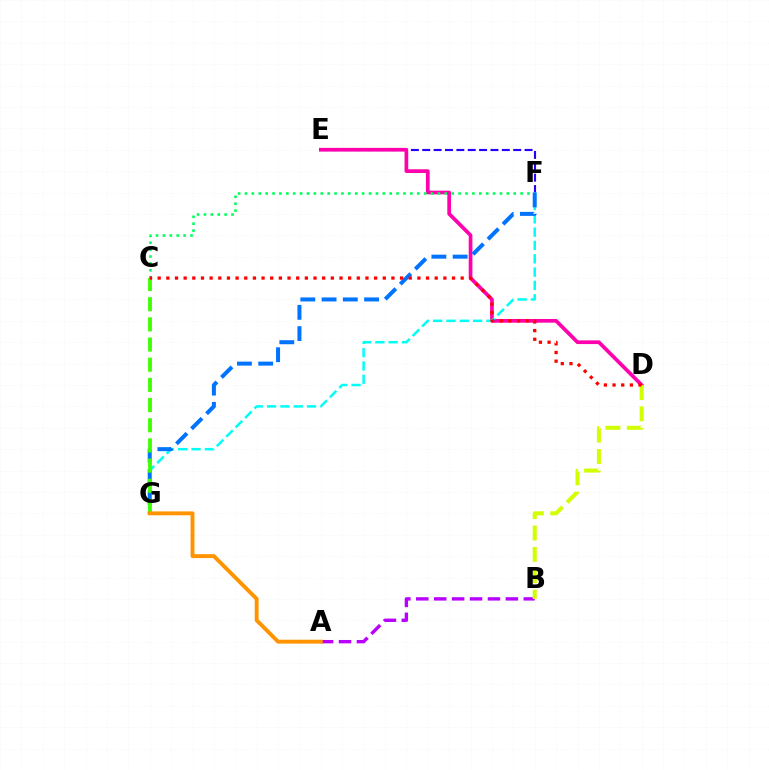{('E', 'F'): [{'color': '#2500ff', 'line_style': 'dashed', 'thickness': 1.54}], ('D', 'E'): [{'color': '#ff00ac', 'line_style': 'solid', 'thickness': 2.67}], ('A', 'B'): [{'color': '#b900ff', 'line_style': 'dashed', 'thickness': 2.43}], ('C', 'F'): [{'color': '#00ff5c', 'line_style': 'dotted', 'thickness': 1.87}], ('F', 'G'): [{'color': '#00fff6', 'line_style': 'dashed', 'thickness': 1.81}, {'color': '#0074ff', 'line_style': 'dashed', 'thickness': 2.89}], ('B', 'D'): [{'color': '#d1ff00', 'line_style': 'dashed', 'thickness': 2.9}], ('C', 'G'): [{'color': '#3dff00', 'line_style': 'dashed', 'thickness': 2.74}], ('A', 'G'): [{'color': '#ff9400', 'line_style': 'solid', 'thickness': 2.82}], ('C', 'D'): [{'color': '#ff0000', 'line_style': 'dotted', 'thickness': 2.35}]}